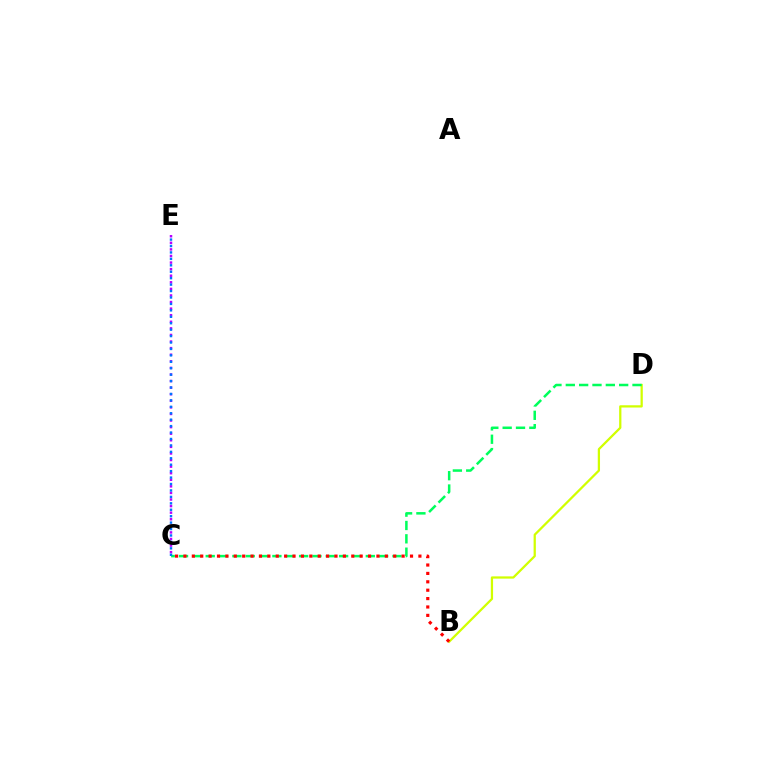{('B', 'D'): [{'color': '#d1ff00', 'line_style': 'solid', 'thickness': 1.63}], ('C', 'D'): [{'color': '#00ff5c', 'line_style': 'dashed', 'thickness': 1.81}], ('B', 'C'): [{'color': '#ff0000', 'line_style': 'dotted', 'thickness': 2.28}], ('C', 'E'): [{'color': '#b900ff', 'line_style': 'dotted', 'thickness': 1.79}, {'color': '#0074ff', 'line_style': 'dotted', 'thickness': 1.75}]}